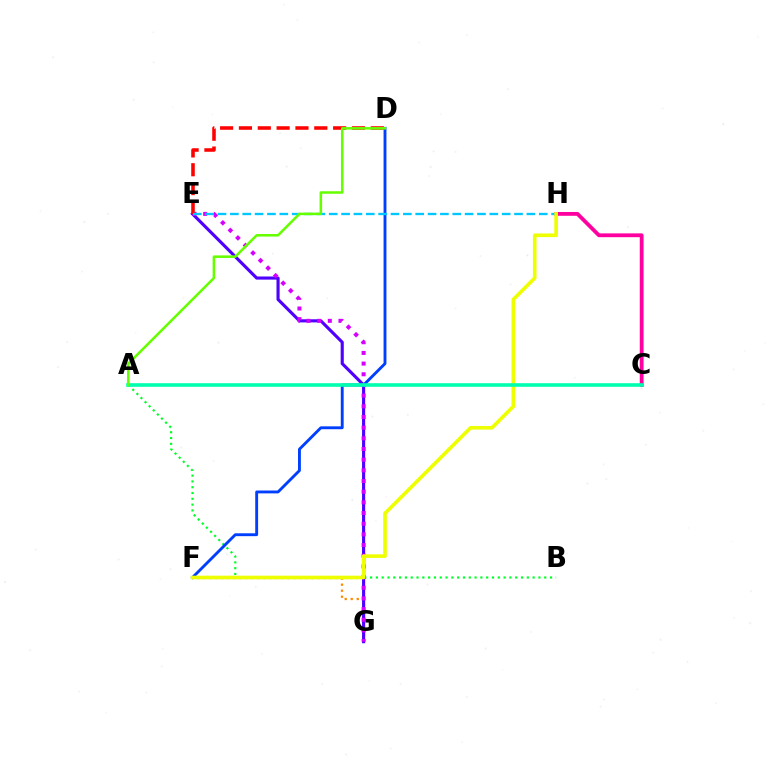{('C', 'H'): [{'color': '#ff00a0', 'line_style': 'solid', 'thickness': 2.75}], ('F', 'G'): [{'color': '#ff8800', 'line_style': 'dotted', 'thickness': 1.63}], ('A', 'B'): [{'color': '#00ff27', 'line_style': 'dotted', 'thickness': 1.58}], ('E', 'G'): [{'color': '#4f00ff', 'line_style': 'solid', 'thickness': 2.25}, {'color': '#d600ff', 'line_style': 'dotted', 'thickness': 2.9}], ('D', 'F'): [{'color': '#003fff', 'line_style': 'solid', 'thickness': 2.07}], ('D', 'E'): [{'color': '#ff0000', 'line_style': 'dashed', 'thickness': 2.56}], ('E', 'H'): [{'color': '#00c7ff', 'line_style': 'dashed', 'thickness': 1.68}], ('F', 'H'): [{'color': '#eeff00', 'line_style': 'solid', 'thickness': 2.61}], ('A', 'C'): [{'color': '#00ffaf', 'line_style': 'solid', 'thickness': 2.6}], ('A', 'D'): [{'color': '#66ff00', 'line_style': 'solid', 'thickness': 1.83}]}